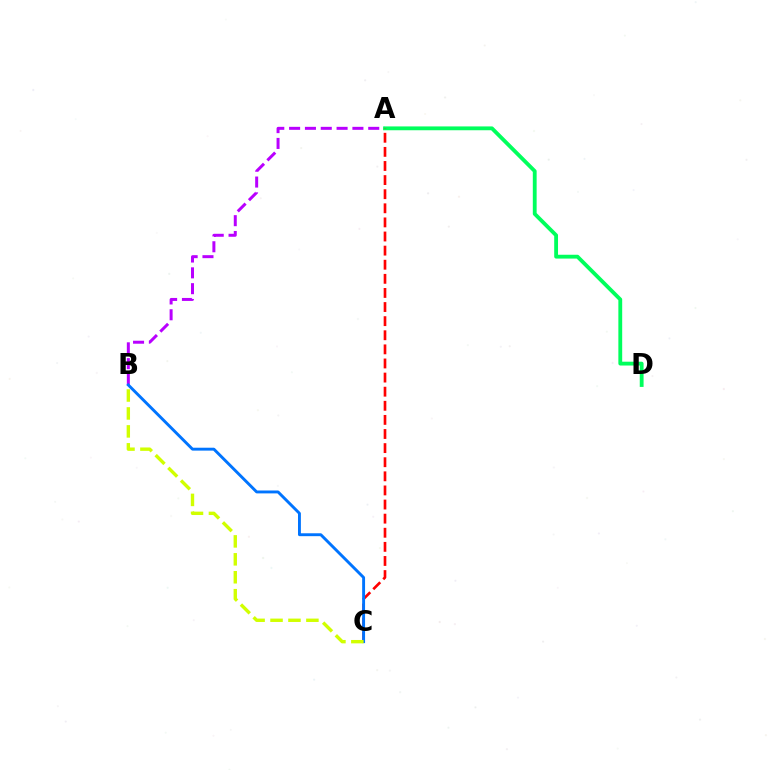{('A', 'B'): [{'color': '#b900ff', 'line_style': 'dashed', 'thickness': 2.15}], ('A', 'D'): [{'color': '#00ff5c', 'line_style': 'solid', 'thickness': 2.75}], ('A', 'C'): [{'color': '#ff0000', 'line_style': 'dashed', 'thickness': 1.92}], ('B', 'C'): [{'color': '#0074ff', 'line_style': 'solid', 'thickness': 2.09}, {'color': '#d1ff00', 'line_style': 'dashed', 'thickness': 2.44}]}